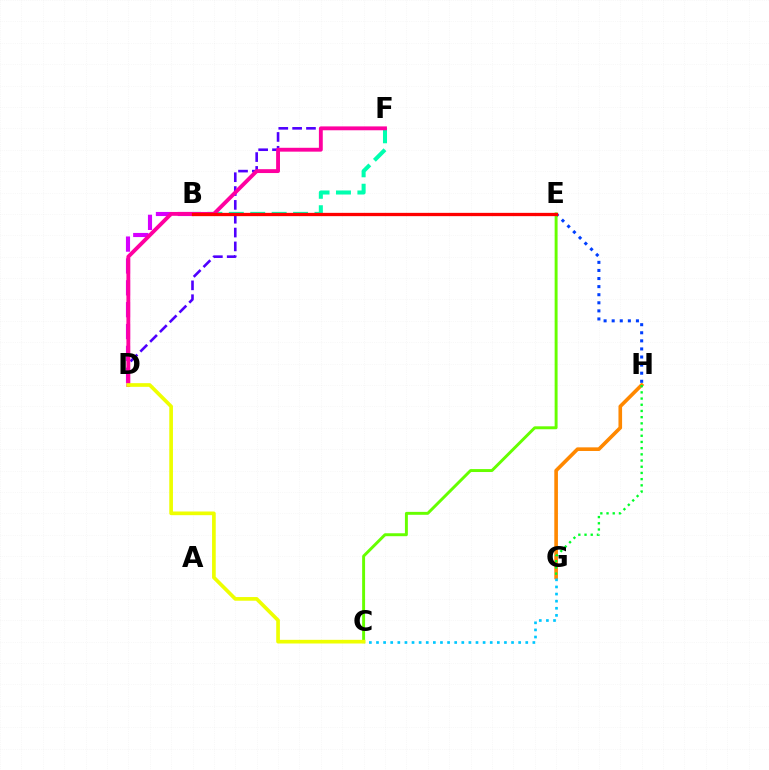{('G', 'H'): [{'color': '#ff8800', 'line_style': 'solid', 'thickness': 2.61}, {'color': '#00ff27', 'line_style': 'dotted', 'thickness': 1.68}], ('E', 'H'): [{'color': '#003fff', 'line_style': 'dotted', 'thickness': 2.2}], ('B', 'D'): [{'color': '#d600ff', 'line_style': 'dashed', 'thickness': 2.97}], ('D', 'F'): [{'color': '#4f00ff', 'line_style': 'dashed', 'thickness': 1.88}, {'color': '#ff00a0', 'line_style': 'solid', 'thickness': 2.78}], ('B', 'F'): [{'color': '#00ffaf', 'line_style': 'dashed', 'thickness': 2.91}], ('C', 'G'): [{'color': '#00c7ff', 'line_style': 'dotted', 'thickness': 1.93}], ('C', 'E'): [{'color': '#66ff00', 'line_style': 'solid', 'thickness': 2.11}], ('C', 'D'): [{'color': '#eeff00', 'line_style': 'solid', 'thickness': 2.65}], ('B', 'E'): [{'color': '#ff0000', 'line_style': 'solid', 'thickness': 2.37}]}